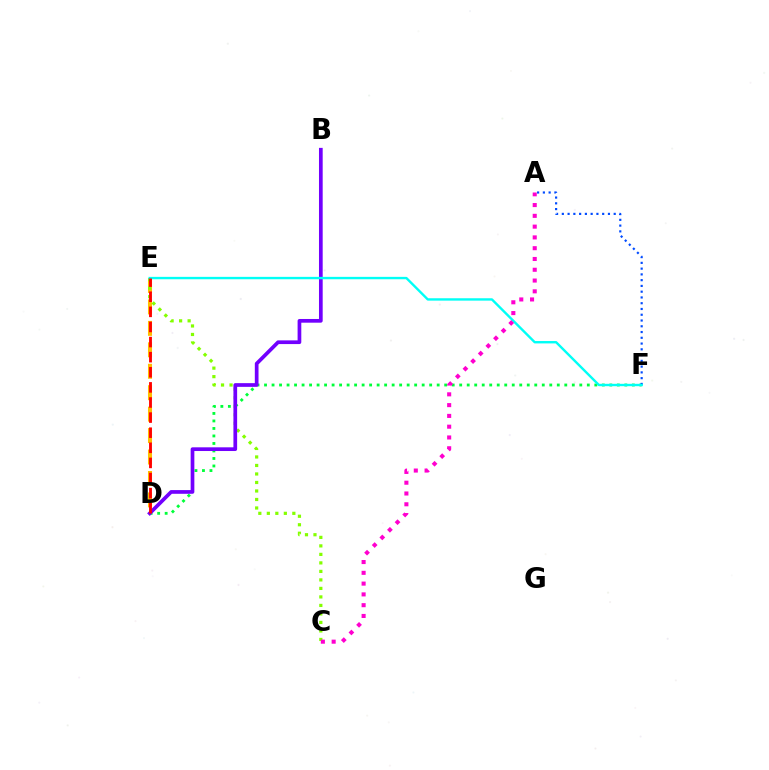{('D', 'F'): [{'color': '#00ff39', 'line_style': 'dotted', 'thickness': 2.04}], ('D', 'E'): [{'color': '#ffbd00', 'line_style': 'dashed', 'thickness': 2.91}, {'color': '#ff0000', 'line_style': 'dashed', 'thickness': 2.05}], ('C', 'E'): [{'color': '#84ff00', 'line_style': 'dotted', 'thickness': 2.31}], ('B', 'D'): [{'color': '#7200ff', 'line_style': 'solid', 'thickness': 2.67}], ('A', 'F'): [{'color': '#004bff', 'line_style': 'dotted', 'thickness': 1.57}], ('E', 'F'): [{'color': '#00fff6', 'line_style': 'solid', 'thickness': 1.72}], ('A', 'C'): [{'color': '#ff00cf', 'line_style': 'dotted', 'thickness': 2.93}]}